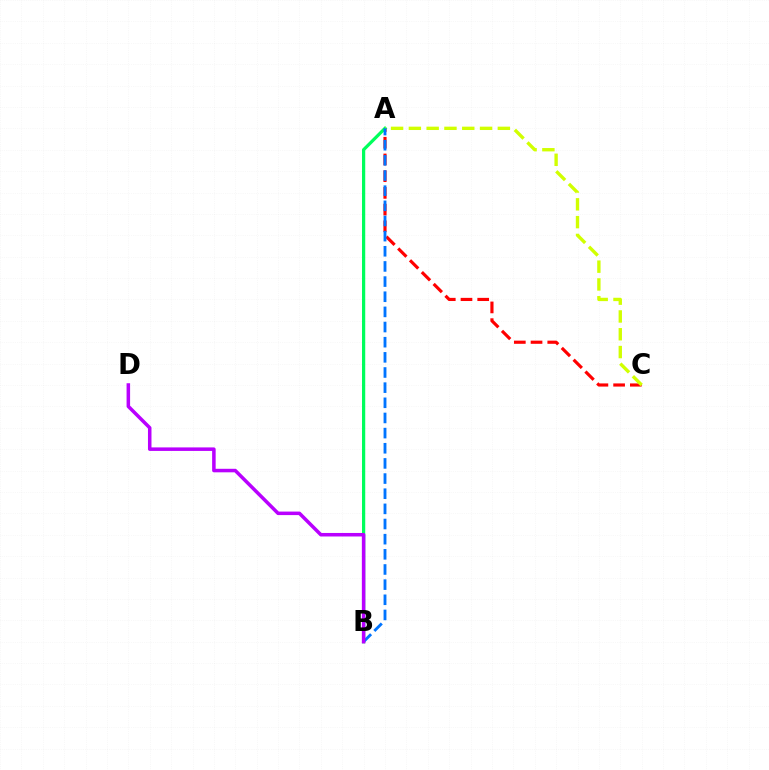{('A', 'C'): [{'color': '#ff0000', 'line_style': 'dashed', 'thickness': 2.27}, {'color': '#d1ff00', 'line_style': 'dashed', 'thickness': 2.42}], ('A', 'B'): [{'color': '#00ff5c', 'line_style': 'solid', 'thickness': 2.33}, {'color': '#0074ff', 'line_style': 'dashed', 'thickness': 2.06}], ('B', 'D'): [{'color': '#b900ff', 'line_style': 'solid', 'thickness': 2.53}]}